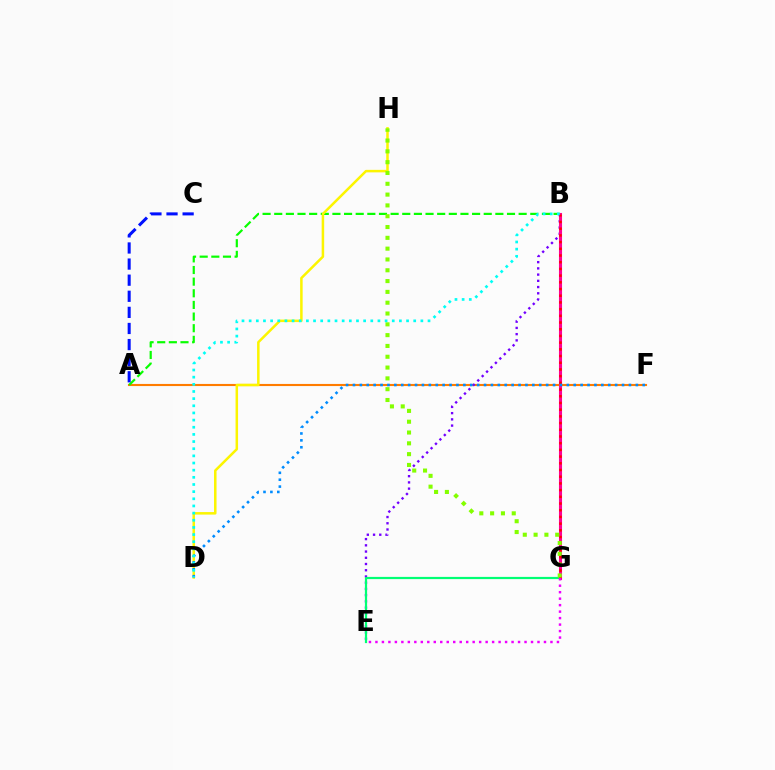{('A', 'F'): [{'color': '#ff7c00', 'line_style': 'solid', 'thickness': 1.53}], ('A', 'B'): [{'color': '#08ff00', 'line_style': 'dashed', 'thickness': 1.58}], ('B', 'E'): [{'color': '#7200ff', 'line_style': 'dotted', 'thickness': 1.69}], ('E', 'G'): [{'color': '#00ff74', 'line_style': 'solid', 'thickness': 1.59}, {'color': '#ee00ff', 'line_style': 'dotted', 'thickness': 1.76}], ('B', 'G'): [{'color': '#ff0094', 'line_style': 'solid', 'thickness': 2.22}, {'color': '#ff0000', 'line_style': 'dotted', 'thickness': 1.82}], ('A', 'C'): [{'color': '#0010ff', 'line_style': 'dashed', 'thickness': 2.19}], ('D', 'H'): [{'color': '#fcf500', 'line_style': 'solid', 'thickness': 1.81}], ('D', 'F'): [{'color': '#008cff', 'line_style': 'dotted', 'thickness': 1.87}], ('G', 'H'): [{'color': '#84ff00', 'line_style': 'dotted', 'thickness': 2.94}], ('B', 'D'): [{'color': '#00fff6', 'line_style': 'dotted', 'thickness': 1.94}]}